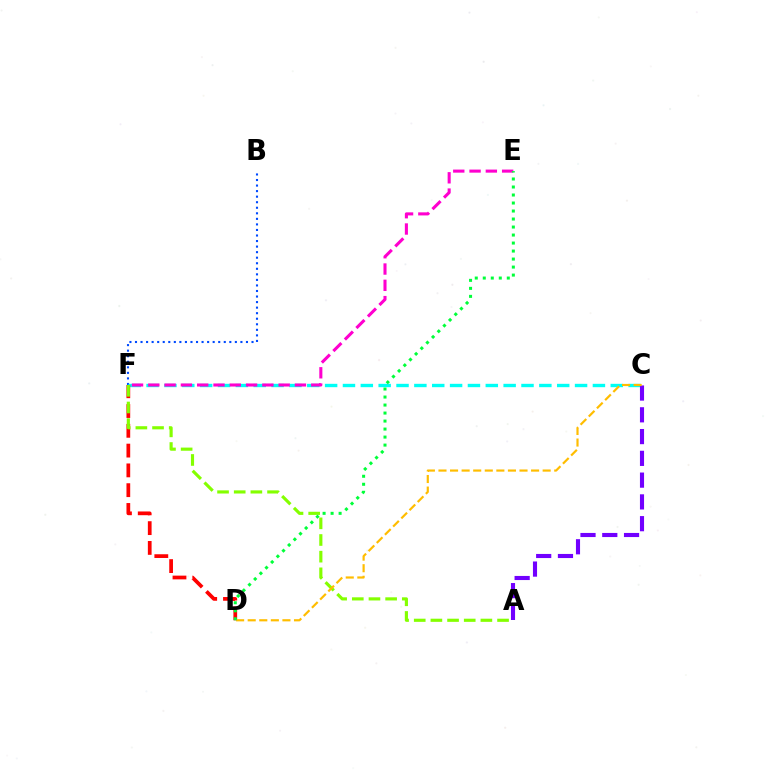{('B', 'F'): [{'color': '#004bff', 'line_style': 'dotted', 'thickness': 1.51}], ('C', 'F'): [{'color': '#00fff6', 'line_style': 'dashed', 'thickness': 2.43}], ('D', 'F'): [{'color': '#ff0000', 'line_style': 'dashed', 'thickness': 2.69}], ('A', 'F'): [{'color': '#84ff00', 'line_style': 'dashed', 'thickness': 2.26}], ('A', 'C'): [{'color': '#7200ff', 'line_style': 'dashed', 'thickness': 2.96}], ('C', 'D'): [{'color': '#ffbd00', 'line_style': 'dashed', 'thickness': 1.57}], ('E', 'F'): [{'color': '#ff00cf', 'line_style': 'dashed', 'thickness': 2.21}], ('D', 'E'): [{'color': '#00ff39', 'line_style': 'dotted', 'thickness': 2.18}]}